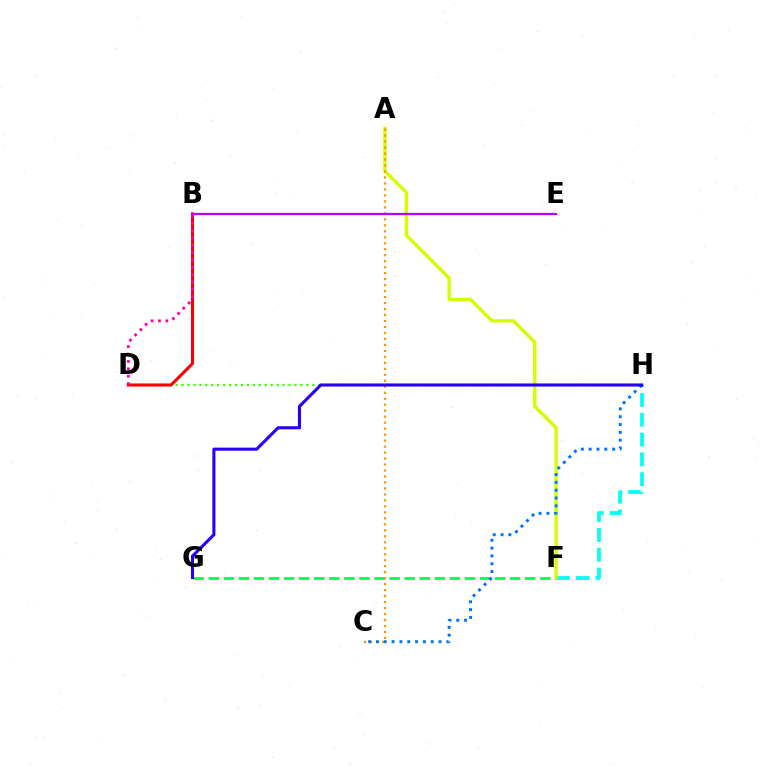{('D', 'H'): [{'color': '#3dff00', 'line_style': 'dotted', 'thickness': 1.61}], ('B', 'D'): [{'color': '#ff0000', 'line_style': 'solid', 'thickness': 2.21}, {'color': '#ff00ac', 'line_style': 'dotted', 'thickness': 2.01}], ('F', 'G'): [{'color': '#00ff5c', 'line_style': 'dashed', 'thickness': 2.05}], ('F', 'H'): [{'color': '#00fff6', 'line_style': 'dashed', 'thickness': 2.69}], ('A', 'F'): [{'color': '#d1ff00', 'line_style': 'solid', 'thickness': 2.43}], ('A', 'C'): [{'color': '#ff9400', 'line_style': 'dotted', 'thickness': 1.62}], ('C', 'H'): [{'color': '#0074ff', 'line_style': 'dotted', 'thickness': 2.13}], ('G', 'H'): [{'color': '#2500ff', 'line_style': 'solid', 'thickness': 2.22}], ('B', 'E'): [{'color': '#b900ff', 'line_style': 'solid', 'thickness': 1.6}]}